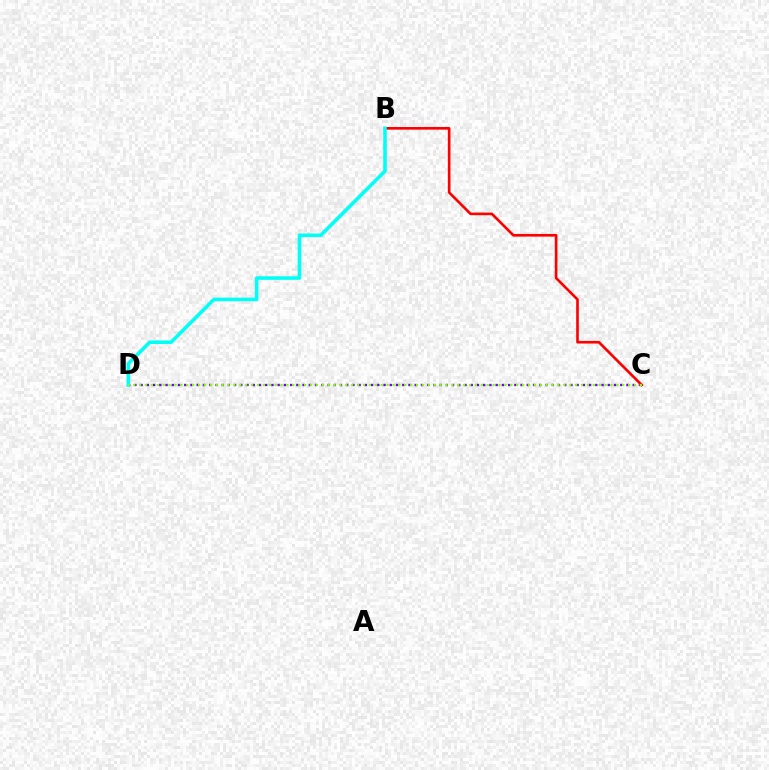{('C', 'D'): [{'color': '#7200ff', 'line_style': 'dotted', 'thickness': 1.69}, {'color': '#84ff00', 'line_style': 'dotted', 'thickness': 1.6}], ('B', 'C'): [{'color': '#ff0000', 'line_style': 'solid', 'thickness': 1.9}], ('B', 'D'): [{'color': '#00fff6', 'line_style': 'solid', 'thickness': 2.56}]}